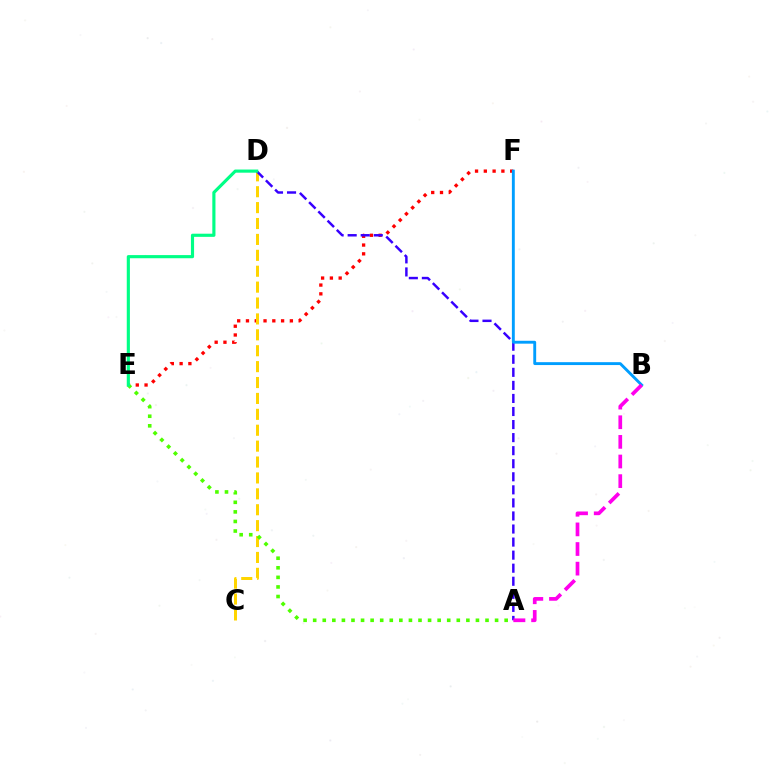{('E', 'F'): [{'color': '#ff0000', 'line_style': 'dotted', 'thickness': 2.39}], ('C', 'D'): [{'color': '#ffd500', 'line_style': 'dashed', 'thickness': 2.16}], ('A', 'E'): [{'color': '#4fff00', 'line_style': 'dotted', 'thickness': 2.6}], ('A', 'D'): [{'color': '#3700ff', 'line_style': 'dashed', 'thickness': 1.77}], ('B', 'F'): [{'color': '#009eff', 'line_style': 'solid', 'thickness': 2.08}], ('D', 'E'): [{'color': '#00ff86', 'line_style': 'solid', 'thickness': 2.26}], ('A', 'B'): [{'color': '#ff00ed', 'line_style': 'dashed', 'thickness': 2.67}]}